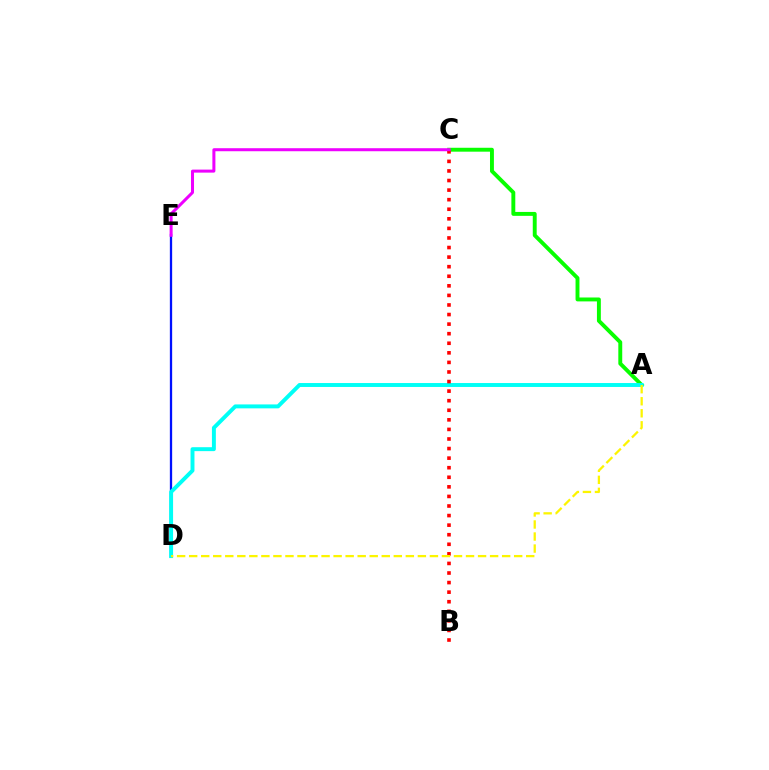{('A', 'C'): [{'color': '#08ff00', 'line_style': 'solid', 'thickness': 2.81}], ('D', 'E'): [{'color': '#0010ff', 'line_style': 'solid', 'thickness': 1.66}], ('A', 'D'): [{'color': '#00fff6', 'line_style': 'solid', 'thickness': 2.83}, {'color': '#fcf500', 'line_style': 'dashed', 'thickness': 1.64}], ('B', 'C'): [{'color': '#ff0000', 'line_style': 'dotted', 'thickness': 2.6}], ('C', 'E'): [{'color': '#ee00ff', 'line_style': 'solid', 'thickness': 2.18}]}